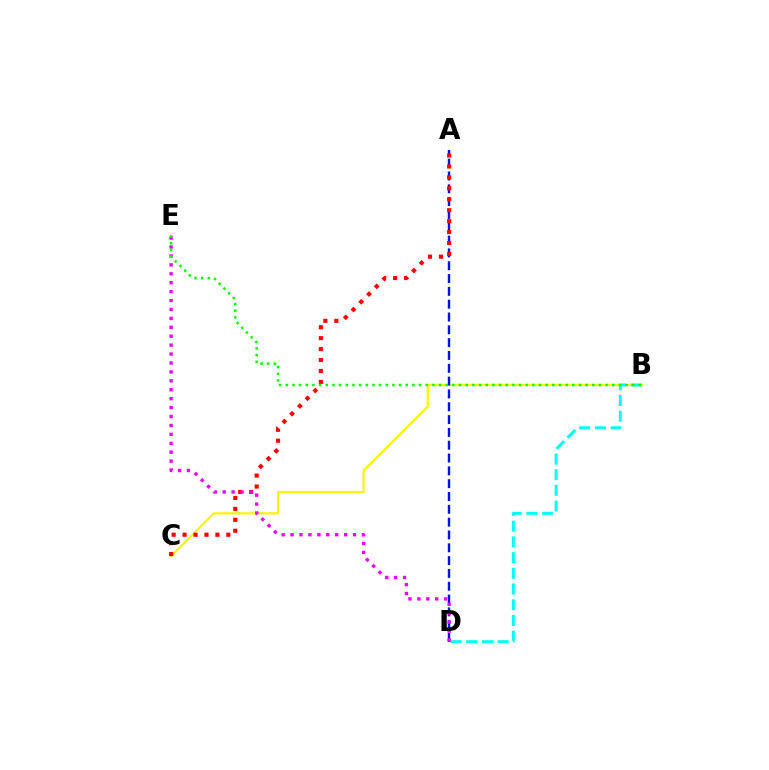{('B', 'C'): [{'color': '#fcf500', 'line_style': 'solid', 'thickness': 1.59}], ('B', 'D'): [{'color': '#00fff6', 'line_style': 'dashed', 'thickness': 2.14}], ('A', 'D'): [{'color': '#0010ff', 'line_style': 'dashed', 'thickness': 1.74}], ('A', 'C'): [{'color': '#ff0000', 'line_style': 'dotted', 'thickness': 2.97}], ('D', 'E'): [{'color': '#ee00ff', 'line_style': 'dotted', 'thickness': 2.42}], ('B', 'E'): [{'color': '#08ff00', 'line_style': 'dotted', 'thickness': 1.81}]}